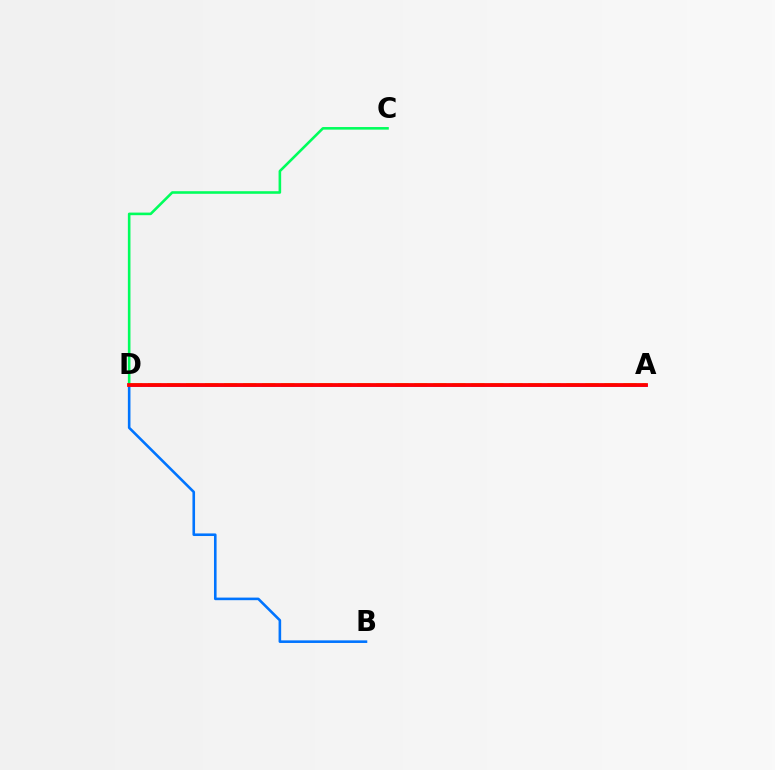{('A', 'D'): [{'color': '#d1ff00', 'line_style': 'dashed', 'thickness': 2.58}, {'color': '#b900ff', 'line_style': 'solid', 'thickness': 1.85}, {'color': '#ff0000', 'line_style': 'solid', 'thickness': 2.72}], ('C', 'D'): [{'color': '#00ff5c', 'line_style': 'solid', 'thickness': 1.87}], ('B', 'D'): [{'color': '#0074ff', 'line_style': 'solid', 'thickness': 1.87}]}